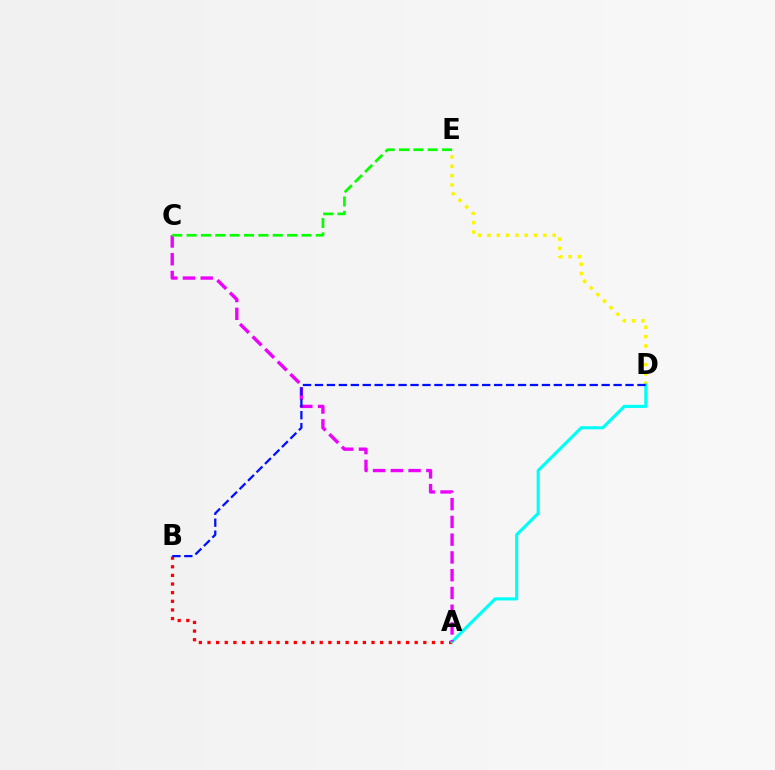{('D', 'E'): [{'color': '#fcf500', 'line_style': 'dotted', 'thickness': 2.53}], ('A', 'B'): [{'color': '#ff0000', 'line_style': 'dotted', 'thickness': 2.35}], ('A', 'D'): [{'color': '#00fff6', 'line_style': 'solid', 'thickness': 2.24}], ('A', 'C'): [{'color': '#ee00ff', 'line_style': 'dashed', 'thickness': 2.41}], ('B', 'D'): [{'color': '#0010ff', 'line_style': 'dashed', 'thickness': 1.62}], ('C', 'E'): [{'color': '#08ff00', 'line_style': 'dashed', 'thickness': 1.95}]}